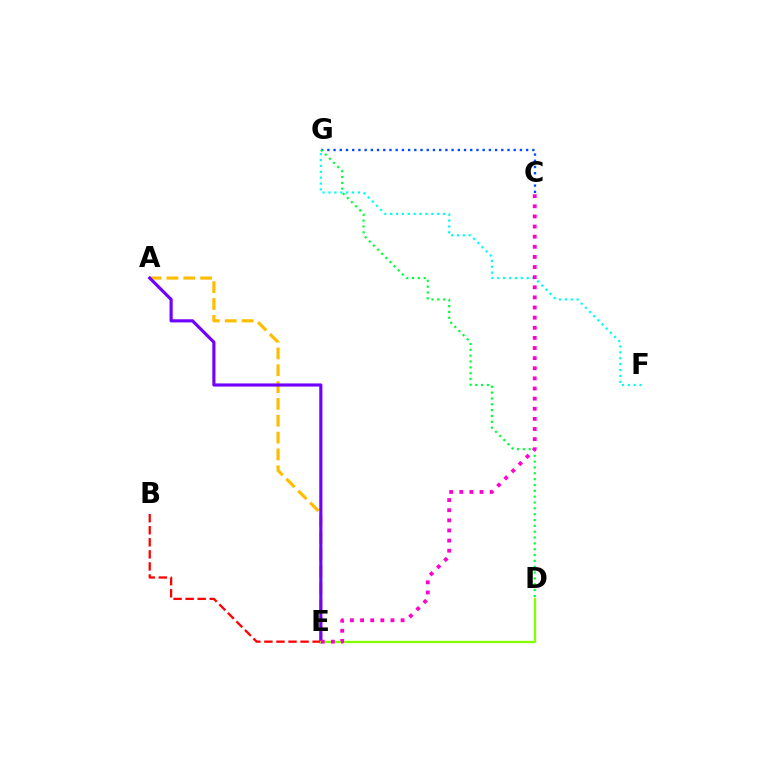{('C', 'G'): [{'color': '#004bff', 'line_style': 'dotted', 'thickness': 1.69}], ('A', 'E'): [{'color': '#ffbd00', 'line_style': 'dashed', 'thickness': 2.29}, {'color': '#7200ff', 'line_style': 'solid', 'thickness': 2.26}], ('F', 'G'): [{'color': '#00fff6', 'line_style': 'dotted', 'thickness': 1.6}], ('B', 'E'): [{'color': '#ff0000', 'line_style': 'dashed', 'thickness': 1.64}], ('D', 'E'): [{'color': '#84ff00', 'line_style': 'solid', 'thickness': 1.67}], ('D', 'G'): [{'color': '#00ff39', 'line_style': 'dotted', 'thickness': 1.59}], ('C', 'E'): [{'color': '#ff00cf', 'line_style': 'dotted', 'thickness': 2.75}]}